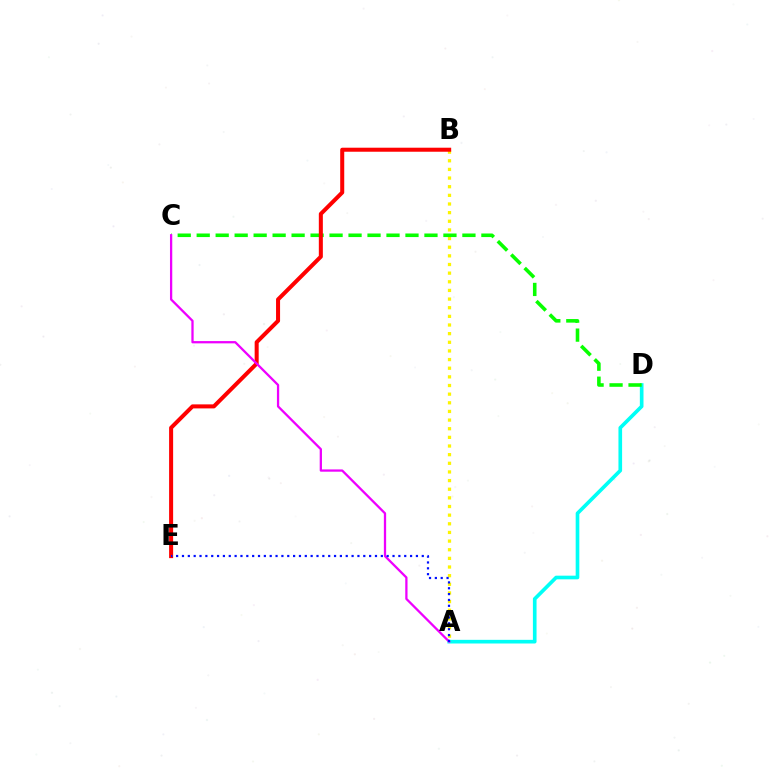{('A', 'D'): [{'color': '#00fff6', 'line_style': 'solid', 'thickness': 2.63}], ('A', 'B'): [{'color': '#fcf500', 'line_style': 'dotted', 'thickness': 2.35}], ('C', 'D'): [{'color': '#08ff00', 'line_style': 'dashed', 'thickness': 2.58}], ('B', 'E'): [{'color': '#ff0000', 'line_style': 'solid', 'thickness': 2.9}], ('A', 'C'): [{'color': '#ee00ff', 'line_style': 'solid', 'thickness': 1.64}], ('A', 'E'): [{'color': '#0010ff', 'line_style': 'dotted', 'thickness': 1.59}]}